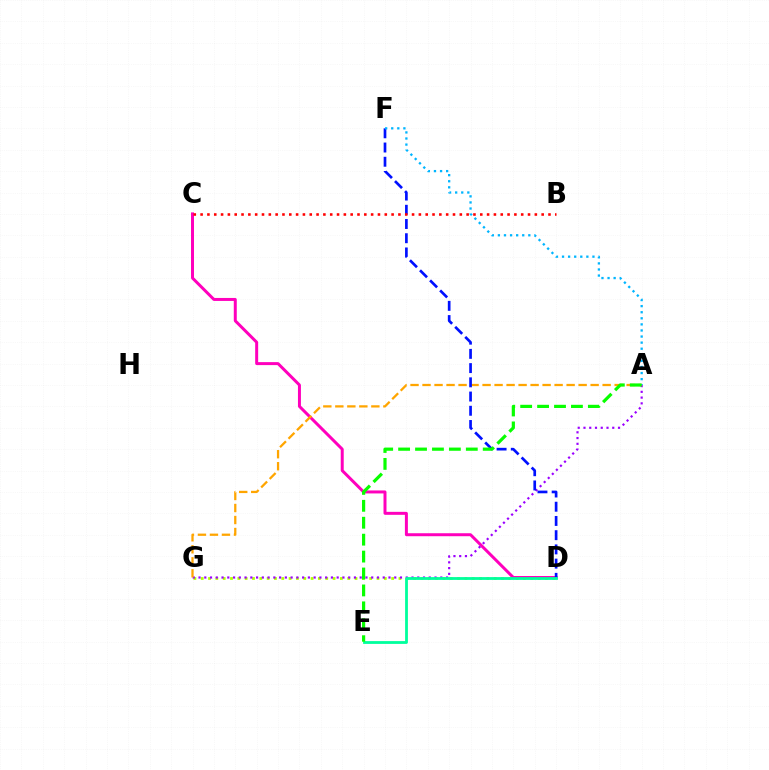{('D', 'G'): [{'color': '#b3ff00', 'line_style': 'dotted', 'thickness': 1.99}], ('C', 'D'): [{'color': '#ff00bd', 'line_style': 'solid', 'thickness': 2.15}], ('A', 'G'): [{'color': '#9b00ff', 'line_style': 'dotted', 'thickness': 1.56}, {'color': '#ffa500', 'line_style': 'dashed', 'thickness': 1.63}], ('D', 'F'): [{'color': '#0010ff', 'line_style': 'dashed', 'thickness': 1.93}], ('A', 'F'): [{'color': '#00b5ff', 'line_style': 'dotted', 'thickness': 1.65}], ('D', 'E'): [{'color': '#00ff9d', 'line_style': 'solid', 'thickness': 2.01}], ('B', 'C'): [{'color': '#ff0000', 'line_style': 'dotted', 'thickness': 1.85}], ('A', 'E'): [{'color': '#08ff00', 'line_style': 'dashed', 'thickness': 2.3}]}